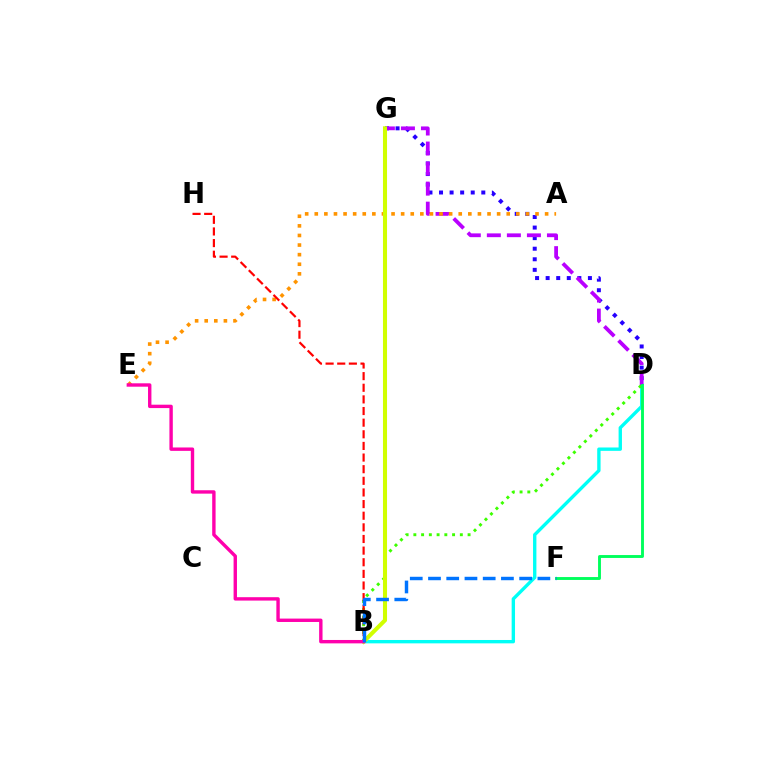{('D', 'G'): [{'color': '#2500ff', 'line_style': 'dotted', 'thickness': 2.87}, {'color': '#b900ff', 'line_style': 'dashed', 'thickness': 2.72}], ('B', 'D'): [{'color': '#00fff6', 'line_style': 'solid', 'thickness': 2.42}, {'color': '#3dff00', 'line_style': 'dotted', 'thickness': 2.1}], ('A', 'E'): [{'color': '#ff9400', 'line_style': 'dotted', 'thickness': 2.61}], ('B', 'G'): [{'color': '#d1ff00', 'line_style': 'solid', 'thickness': 2.93}], ('B', 'H'): [{'color': '#ff0000', 'line_style': 'dashed', 'thickness': 1.58}], ('B', 'E'): [{'color': '#ff00ac', 'line_style': 'solid', 'thickness': 2.44}], ('D', 'F'): [{'color': '#00ff5c', 'line_style': 'solid', 'thickness': 2.08}], ('B', 'F'): [{'color': '#0074ff', 'line_style': 'dashed', 'thickness': 2.48}]}